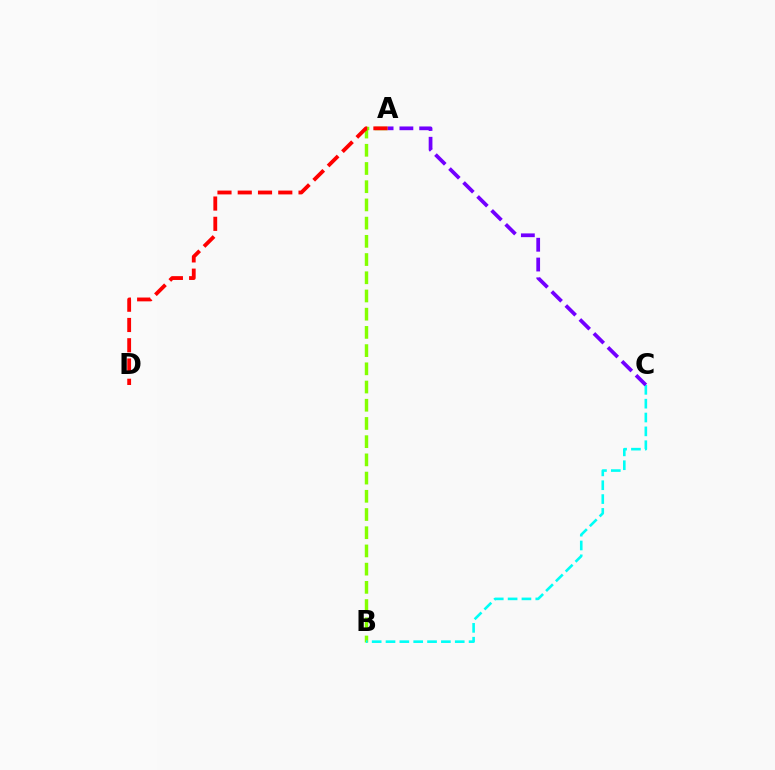{('A', 'B'): [{'color': '#84ff00', 'line_style': 'dashed', 'thickness': 2.47}], ('B', 'C'): [{'color': '#00fff6', 'line_style': 'dashed', 'thickness': 1.88}], ('A', 'C'): [{'color': '#7200ff', 'line_style': 'dashed', 'thickness': 2.69}], ('A', 'D'): [{'color': '#ff0000', 'line_style': 'dashed', 'thickness': 2.75}]}